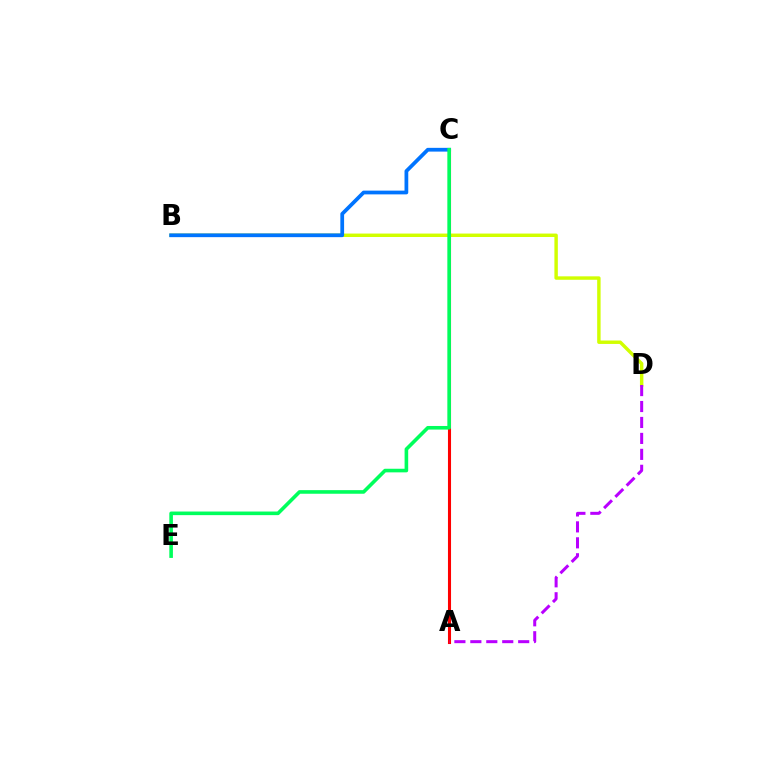{('B', 'D'): [{'color': '#d1ff00', 'line_style': 'solid', 'thickness': 2.47}], ('A', 'C'): [{'color': '#ff0000', 'line_style': 'solid', 'thickness': 2.21}], ('A', 'D'): [{'color': '#b900ff', 'line_style': 'dashed', 'thickness': 2.17}], ('B', 'C'): [{'color': '#0074ff', 'line_style': 'solid', 'thickness': 2.7}], ('C', 'E'): [{'color': '#00ff5c', 'line_style': 'solid', 'thickness': 2.59}]}